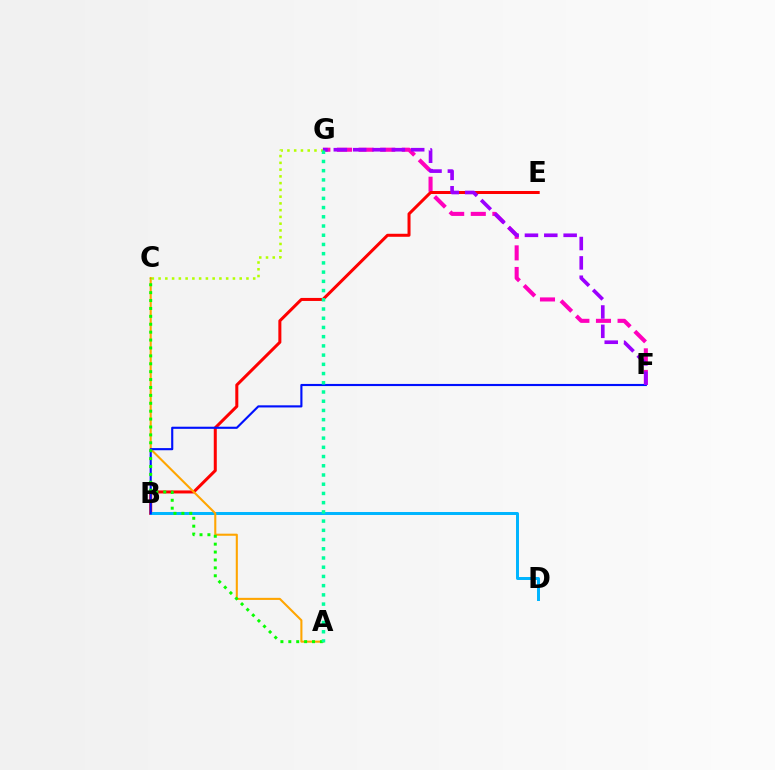{('F', 'G'): [{'color': '#ff00bd', 'line_style': 'dashed', 'thickness': 2.93}, {'color': '#9b00ff', 'line_style': 'dashed', 'thickness': 2.63}], ('B', 'E'): [{'color': '#ff0000', 'line_style': 'solid', 'thickness': 2.17}], ('B', 'D'): [{'color': '#00b5ff', 'line_style': 'solid', 'thickness': 2.14}], ('A', 'C'): [{'color': '#ffa500', 'line_style': 'solid', 'thickness': 1.51}, {'color': '#08ff00', 'line_style': 'dotted', 'thickness': 2.15}], ('C', 'G'): [{'color': '#b3ff00', 'line_style': 'dotted', 'thickness': 1.84}], ('B', 'F'): [{'color': '#0010ff', 'line_style': 'solid', 'thickness': 1.54}], ('A', 'G'): [{'color': '#00ff9d', 'line_style': 'dotted', 'thickness': 2.51}]}